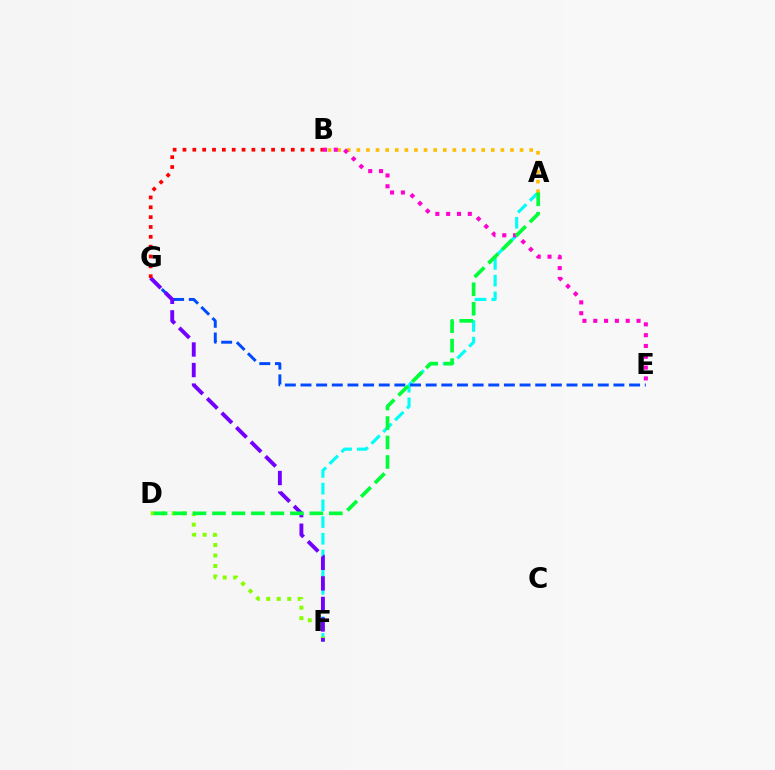{('A', 'F'): [{'color': '#00fff6', 'line_style': 'dashed', 'thickness': 2.27}], ('A', 'B'): [{'color': '#ffbd00', 'line_style': 'dotted', 'thickness': 2.61}], ('D', 'F'): [{'color': '#84ff00', 'line_style': 'dotted', 'thickness': 2.85}], ('E', 'G'): [{'color': '#004bff', 'line_style': 'dashed', 'thickness': 2.13}], ('F', 'G'): [{'color': '#7200ff', 'line_style': 'dashed', 'thickness': 2.79}], ('B', 'E'): [{'color': '#ff00cf', 'line_style': 'dotted', 'thickness': 2.94}], ('A', 'D'): [{'color': '#00ff39', 'line_style': 'dashed', 'thickness': 2.65}], ('B', 'G'): [{'color': '#ff0000', 'line_style': 'dotted', 'thickness': 2.68}]}